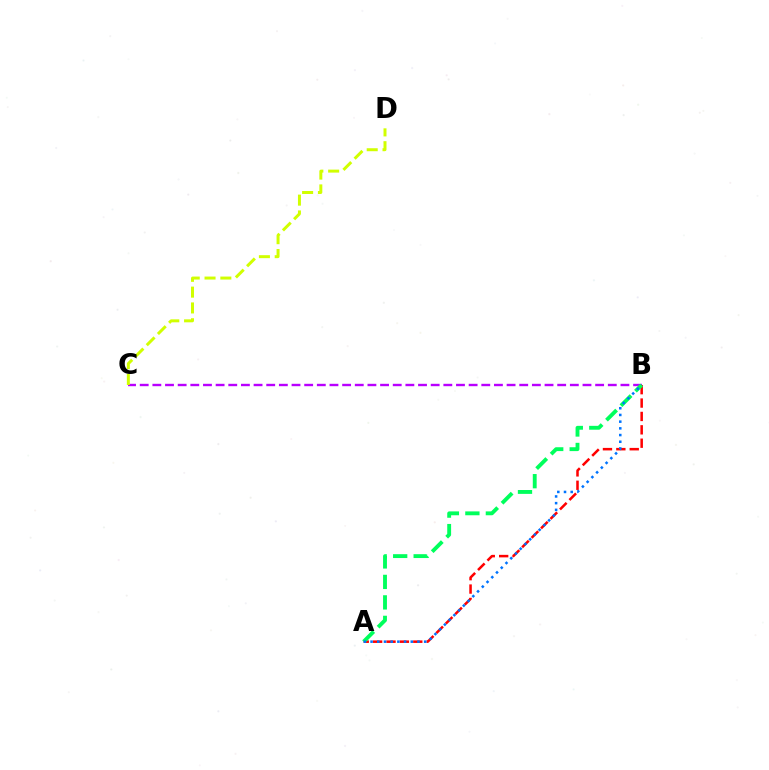{('A', 'B'): [{'color': '#ff0000', 'line_style': 'dashed', 'thickness': 1.82}, {'color': '#00ff5c', 'line_style': 'dashed', 'thickness': 2.78}, {'color': '#0074ff', 'line_style': 'dotted', 'thickness': 1.82}], ('B', 'C'): [{'color': '#b900ff', 'line_style': 'dashed', 'thickness': 1.72}], ('C', 'D'): [{'color': '#d1ff00', 'line_style': 'dashed', 'thickness': 2.15}]}